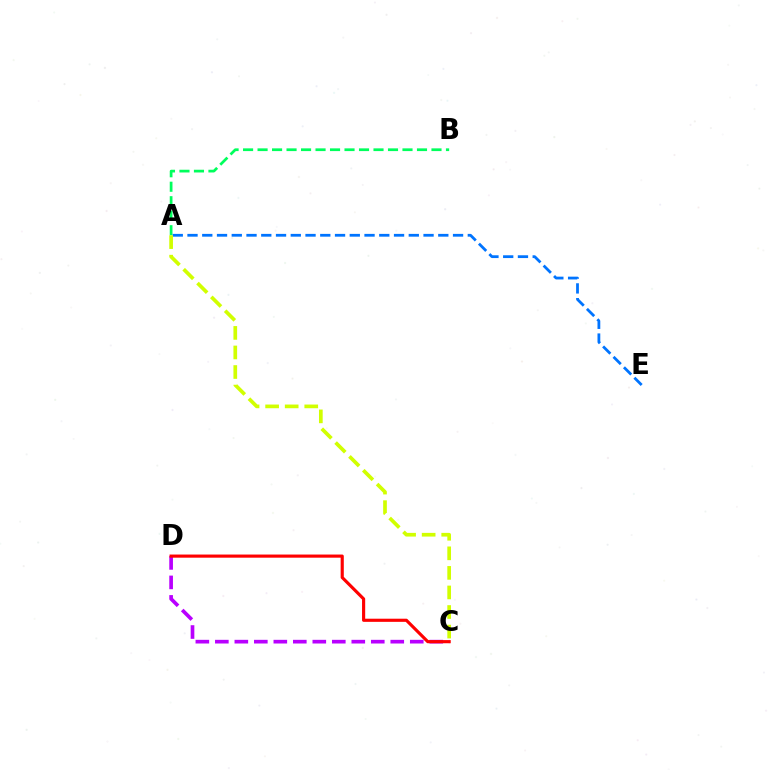{('C', 'D'): [{'color': '#b900ff', 'line_style': 'dashed', 'thickness': 2.65}, {'color': '#ff0000', 'line_style': 'solid', 'thickness': 2.26}], ('A', 'B'): [{'color': '#00ff5c', 'line_style': 'dashed', 'thickness': 1.97}], ('A', 'E'): [{'color': '#0074ff', 'line_style': 'dashed', 'thickness': 2.0}], ('A', 'C'): [{'color': '#d1ff00', 'line_style': 'dashed', 'thickness': 2.66}]}